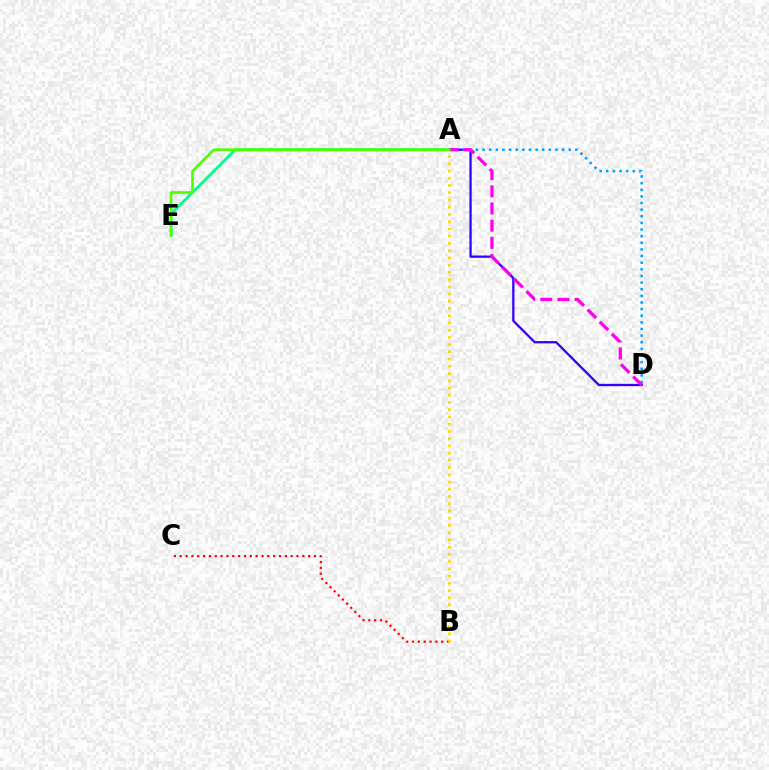{('A', 'E'): [{'color': '#00ff86', 'line_style': 'solid', 'thickness': 2.05}, {'color': '#4fff00', 'line_style': 'solid', 'thickness': 1.94}], ('B', 'C'): [{'color': '#ff0000', 'line_style': 'dotted', 'thickness': 1.59}], ('A', 'D'): [{'color': '#3700ff', 'line_style': 'solid', 'thickness': 1.66}, {'color': '#009eff', 'line_style': 'dotted', 'thickness': 1.8}, {'color': '#ff00ed', 'line_style': 'dashed', 'thickness': 2.33}], ('A', 'B'): [{'color': '#ffd500', 'line_style': 'dotted', 'thickness': 1.97}]}